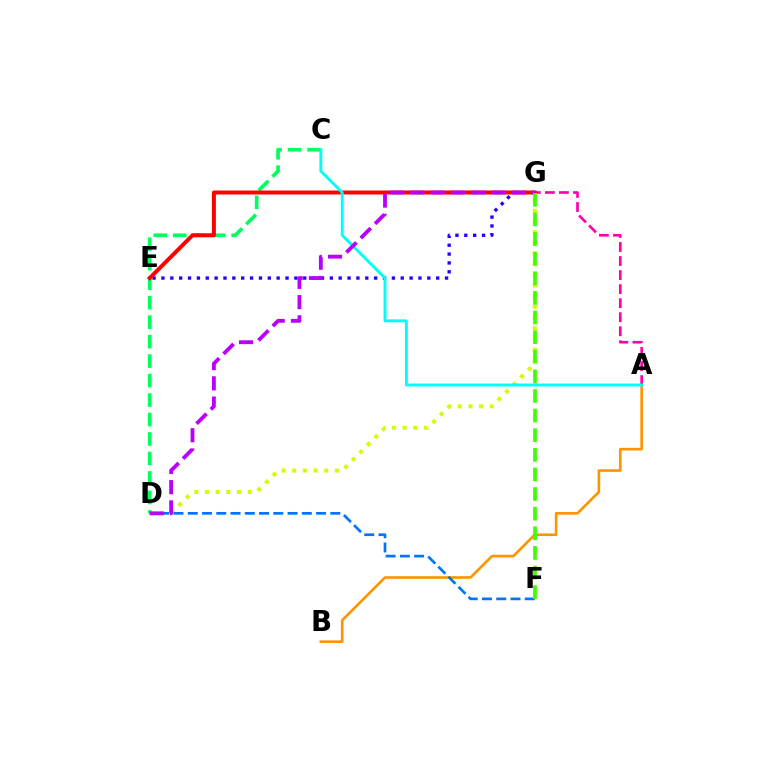{('D', 'G'): [{'color': '#d1ff00', 'line_style': 'dotted', 'thickness': 2.9}, {'color': '#b900ff', 'line_style': 'dashed', 'thickness': 2.75}], ('A', 'B'): [{'color': '#ff9400', 'line_style': 'solid', 'thickness': 1.9}], ('E', 'G'): [{'color': '#2500ff', 'line_style': 'dotted', 'thickness': 2.41}, {'color': '#ff0000', 'line_style': 'solid', 'thickness': 2.86}], ('A', 'G'): [{'color': '#ff00ac', 'line_style': 'dashed', 'thickness': 1.91}], ('D', 'F'): [{'color': '#0074ff', 'line_style': 'dashed', 'thickness': 1.94}], ('C', 'D'): [{'color': '#00ff5c', 'line_style': 'dashed', 'thickness': 2.65}], ('A', 'C'): [{'color': '#00fff6', 'line_style': 'solid', 'thickness': 2.08}], ('F', 'G'): [{'color': '#3dff00', 'line_style': 'dashed', 'thickness': 2.67}]}